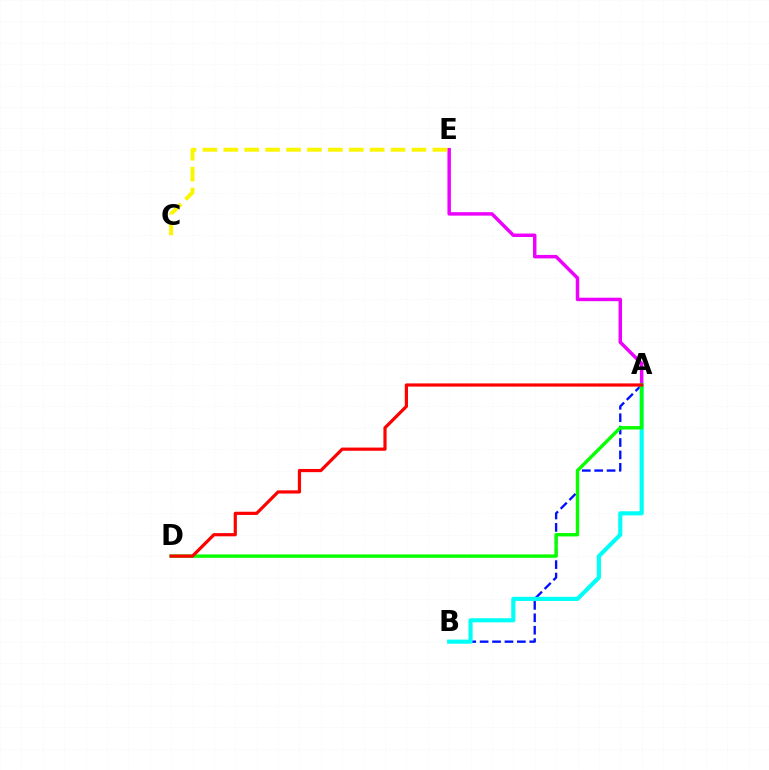{('A', 'E'): [{'color': '#ee00ff', 'line_style': 'solid', 'thickness': 2.5}], ('A', 'B'): [{'color': '#0010ff', 'line_style': 'dashed', 'thickness': 1.69}, {'color': '#00fff6', 'line_style': 'solid', 'thickness': 2.97}], ('C', 'E'): [{'color': '#fcf500', 'line_style': 'dashed', 'thickness': 2.84}], ('A', 'D'): [{'color': '#08ff00', 'line_style': 'solid', 'thickness': 2.45}, {'color': '#ff0000', 'line_style': 'solid', 'thickness': 2.3}]}